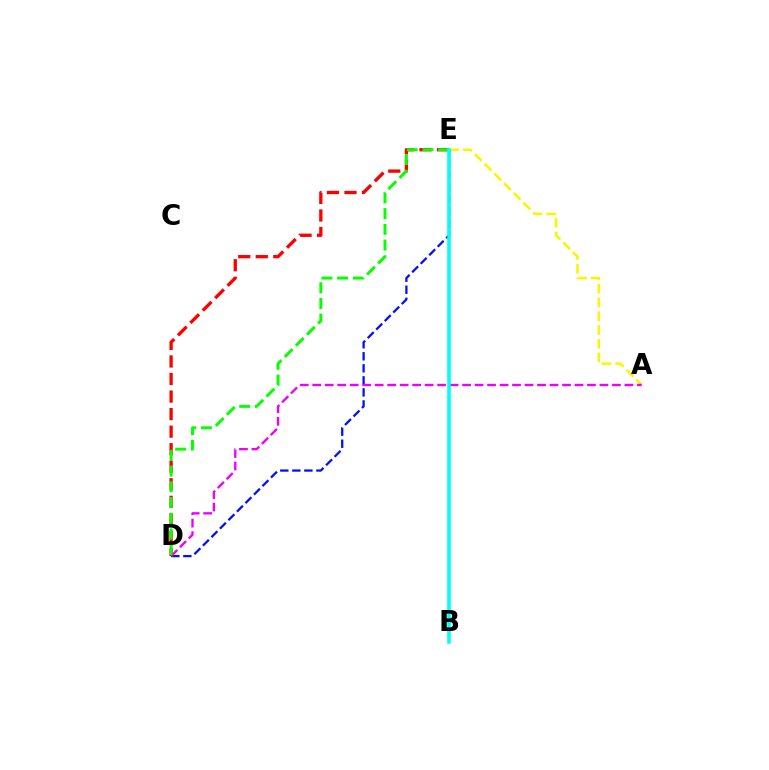{('A', 'E'): [{'color': '#fcf500', 'line_style': 'dashed', 'thickness': 1.87}], ('D', 'E'): [{'color': '#0010ff', 'line_style': 'dashed', 'thickness': 1.64}, {'color': '#ff0000', 'line_style': 'dashed', 'thickness': 2.38}, {'color': '#08ff00', 'line_style': 'dashed', 'thickness': 2.14}], ('A', 'D'): [{'color': '#ee00ff', 'line_style': 'dashed', 'thickness': 1.7}], ('B', 'E'): [{'color': '#00fff6', 'line_style': 'solid', 'thickness': 2.6}]}